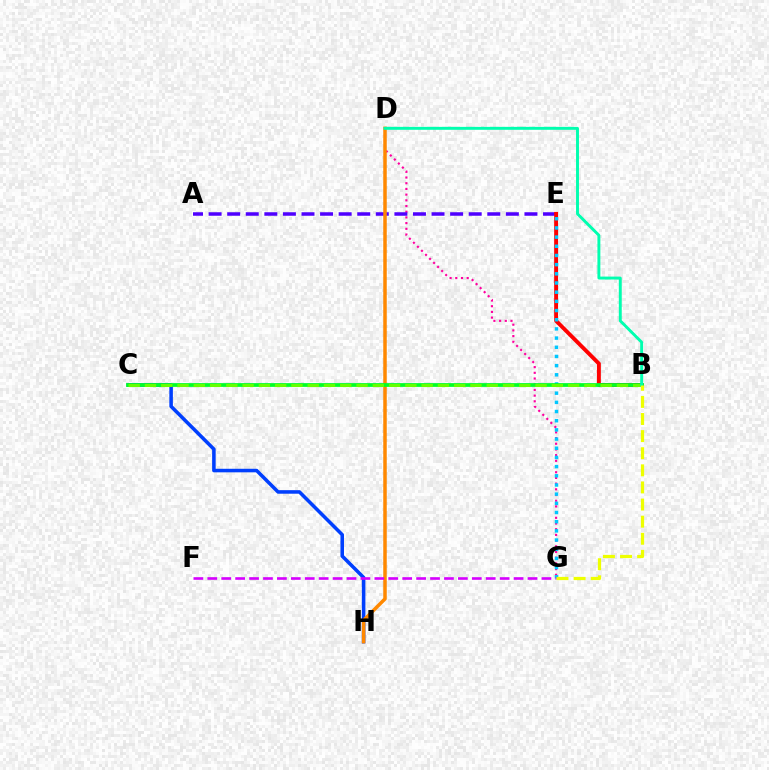{('C', 'H'): [{'color': '#003fff', 'line_style': 'solid', 'thickness': 2.55}], ('D', 'G'): [{'color': '#ff00a0', 'line_style': 'dotted', 'thickness': 1.55}], ('A', 'E'): [{'color': '#4f00ff', 'line_style': 'dashed', 'thickness': 2.52}], ('D', 'H'): [{'color': '#ff8800', 'line_style': 'solid', 'thickness': 2.52}], ('B', 'E'): [{'color': '#ff0000', 'line_style': 'solid', 'thickness': 2.81}], ('E', 'G'): [{'color': '#00c7ff', 'line_style': 'dotted', 'thickness': 2.49}], ('B', 'C'): [{'color': '#00ff27', 'line_style': 'solid', 'thickness': 2.7}, {'color': '#66ff00', 'line_style': 'dashed', 'thickness': 2.21}], ('B', 'D'): [{'color': '#00ffaf', 'line_style': 'solid', 'thickness': 2.11}], ('F', 'G'): [{'color': '#d600ff', 'line_style': 'dashed', 'thickness': 1.89}], ('B', 'G'): [{'color': '#eeff00', 'line_style': 'dashed', 'thickness': 2.32}]}